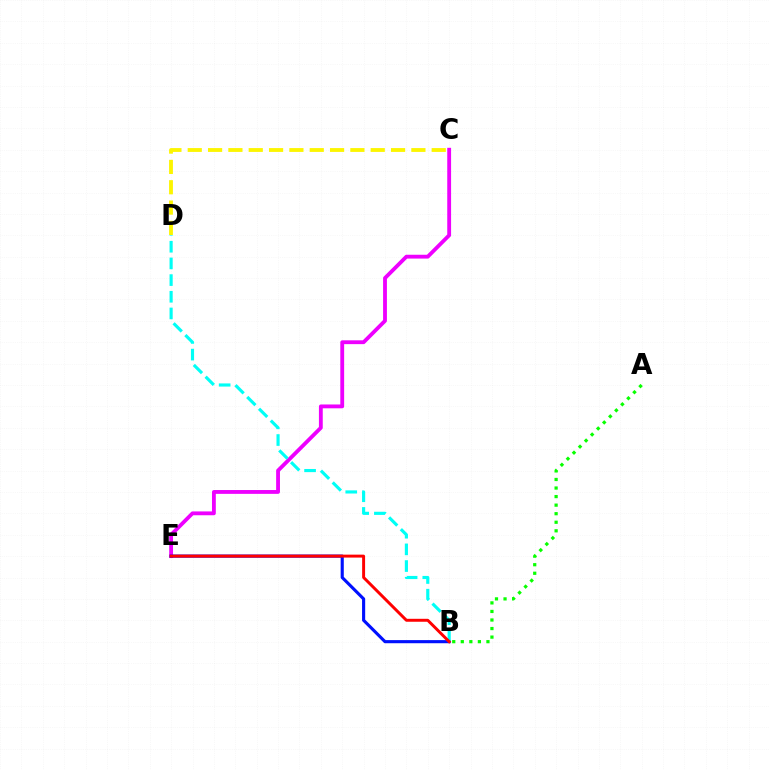{('C', 'D'): [{'color': '#fcf500', 'line_style': 'dashed', 'thickness': 2.76}], ('C', 'E'): [{'color': '#ee00ff', 'line_style': 'solid', 'thickness': 2.76}], ('B', 'E'): [{'color': '#0010ff', 'line_style': 'solid', 'thickness': 2.25}, {'color': '#ff0000', 'line_style': 'solid', 'thickness': 2.12}], ('A', 'B'): [{'color': '#08ff00', 'line_style': 'dotted', 'thickness': 2.32}], ('B', 'D'): [{'color': '#00fff6', 'line_style': 'dashed', 'thickness': 2.27}]}